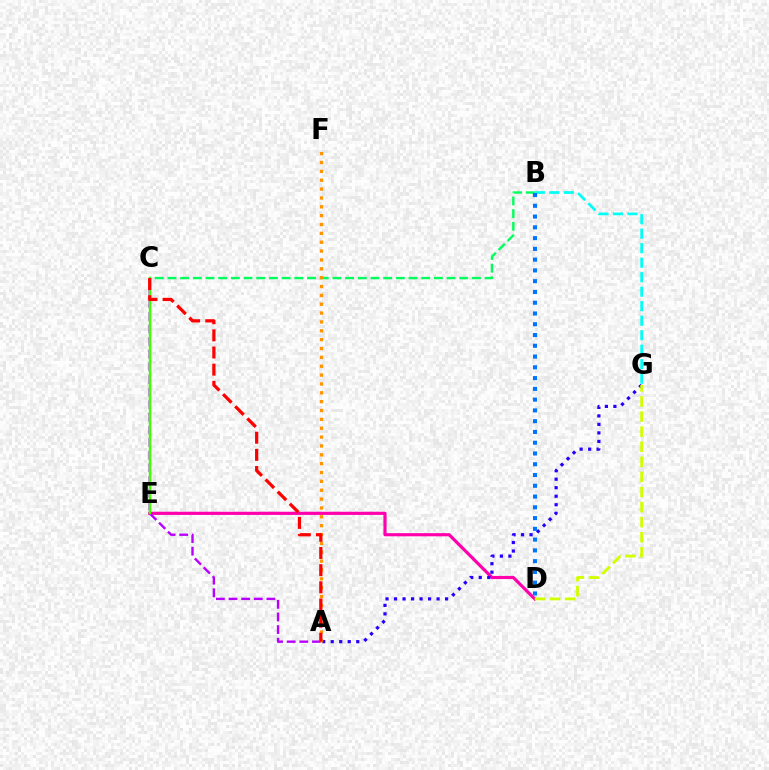{('D', 'E'): [{'color': '#ff00ac', 'line_style': 'solid', 'thickness': 2.28}], ('A', 'C'): [{'color': '#b900ff', 'line_style': 'dashed', 'thickness': 1.71}, {'color': '#ff0000', 'line_style': 'dashed', 'thickness': 2.33}], ('B', 'C'): [{'color': '#00ff5c', 'line_style': 'dashed', 'thickness': 1.72}], ('B', 'G'): [{'color': '#00fff6', 'line_style': 'dashed', 'thickness': 1.97}], ('A', 'G'): [{'color': '#2500ff', 'line_style': 'dotted', 'thickness': 2.31}], ('C', 'E'): [{'color': '#3dff00', 'line_style': 'solid', 'thickness': 1.79}], ('D', 'G'): [{'color': '#d1ff00', 'line_style': 'dashed', 'thickness': 2.05}], ('A', 'F'): [{'color': '#ff9400', 'line_style': 'dotted', 'thickness': 2.41}], ('B', 'D'): [{'color': '#0074ff', 'line_style': 'dotted', 'thickness': 2.93}]}